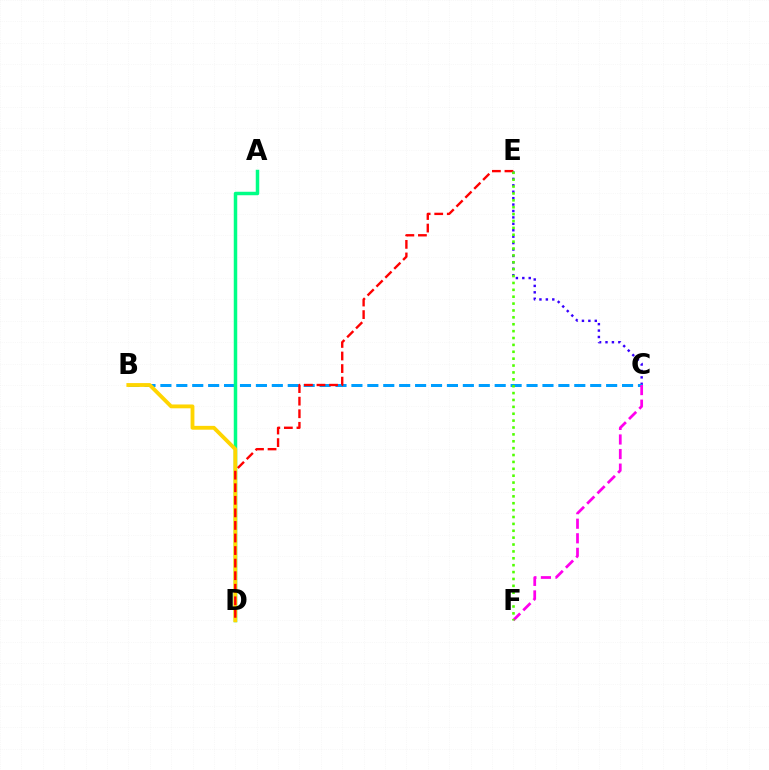{('C', 'E'): [{'color': '#3700ff', 'line_style': 'dotted', 'thickness': 1.74}], ('B', 'C'): [{'color': '#009eff', 'line_style': 'dashed', 'thickness': 2.16}], ('A', 'D'): [{'color': '#00ff86', 'line_style': 'solid', 'thickness': 2.51}], ('B', 'D'): [{'color': '#ffd500', 'line_style': 'solid', 'thickness': 2.76}], ('D', 'E'): [{'color': '#ff0000', 'line_style': 'dashed', 'thickness': 1.71}], ('C', 'F'): [{'color': '#ff00ed', 'line_style': 'dashed', 'thickness': 1.98}], ('E', 'F'): [{'color': '#4fff00', 'line_style': 'dotted', 'thickness': 1.87}]}